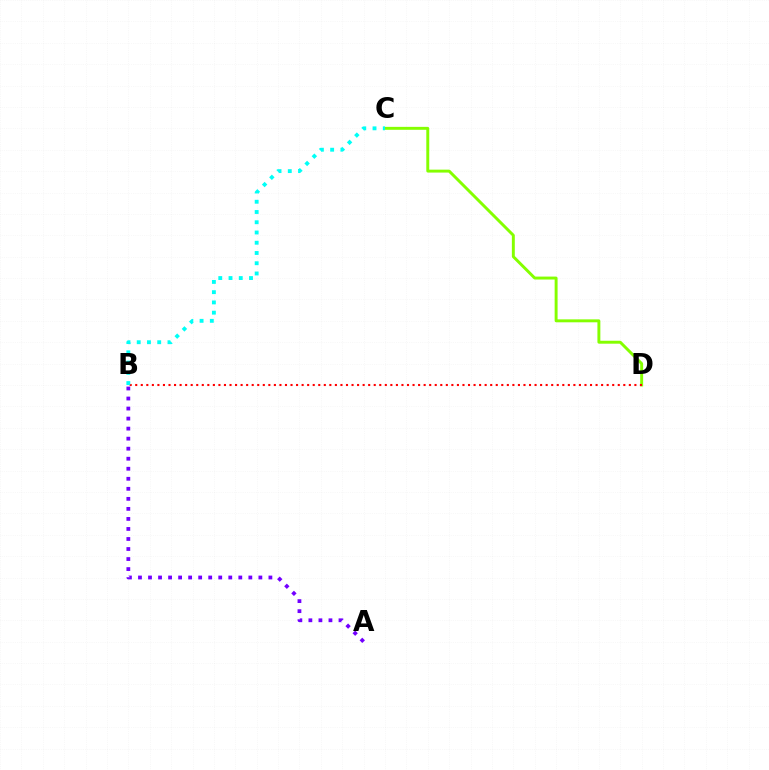{('C', 'D'): [{'color': '#84ff00', 'line_style': 'solid', 'thickness': 2.11}], ('B', 'D'): [{'color': '#ff0000', 'line_style': 'dotted', 'thickness': 1.51}], ('B', 'C'): [{'color': '#00fff6', 'line_style': 'dotted', 'thickness': 2.78}], ('A', 'B'): [{'color': '#7200ff', 'line_style': 'dotted', 'thickness': 2.73}]}